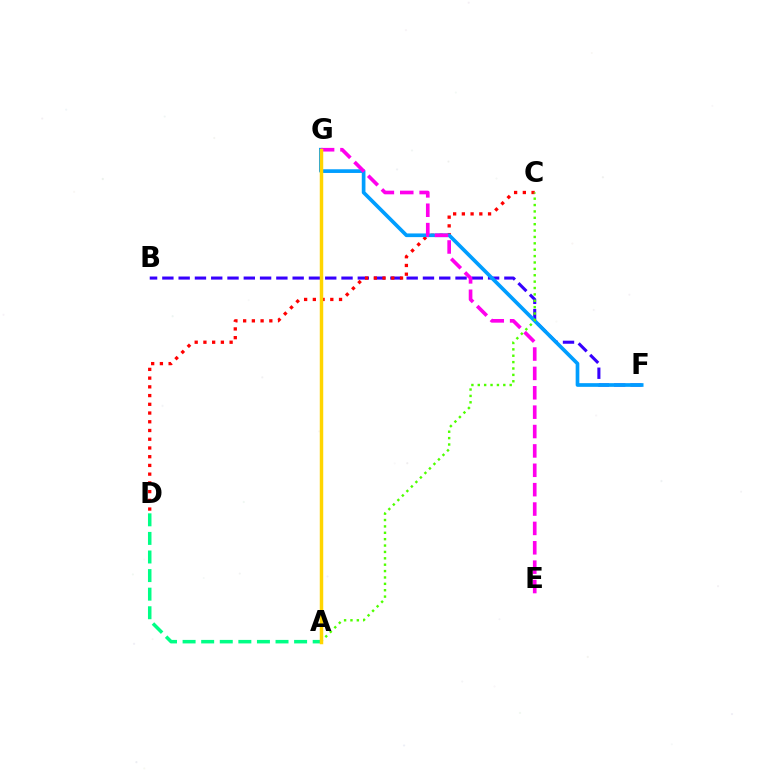{('B', 'F'): [{'color': '#3700ff', 'line_style': 'dashed', 'thickness': 2.21}], ('C', 'D'): [{'color': '#ff0000', 'line_style': 'dotted', 'thickness': 2.37}], ('F', 'G'): [{'color': '#009eff', 'line_style': 'solid', 'thickness': 2.65}], ('E', 'G'): [{'color': '#ff00ed', 'line_style': 'dashed', 'thickness': 2.63}], ('A', 'C'): [{'color': '#4fff00', 'line_style': 'dotted', 'thickness': 1.73}], ('A', 'D'): [{'color': '#00ff86', 'line_style': 'dashed', 'thickness': 2.52}], ('A', 'G'): [{'color': '#ffd500', 'line_style': 'solid', 'thickness': 2.5}]}